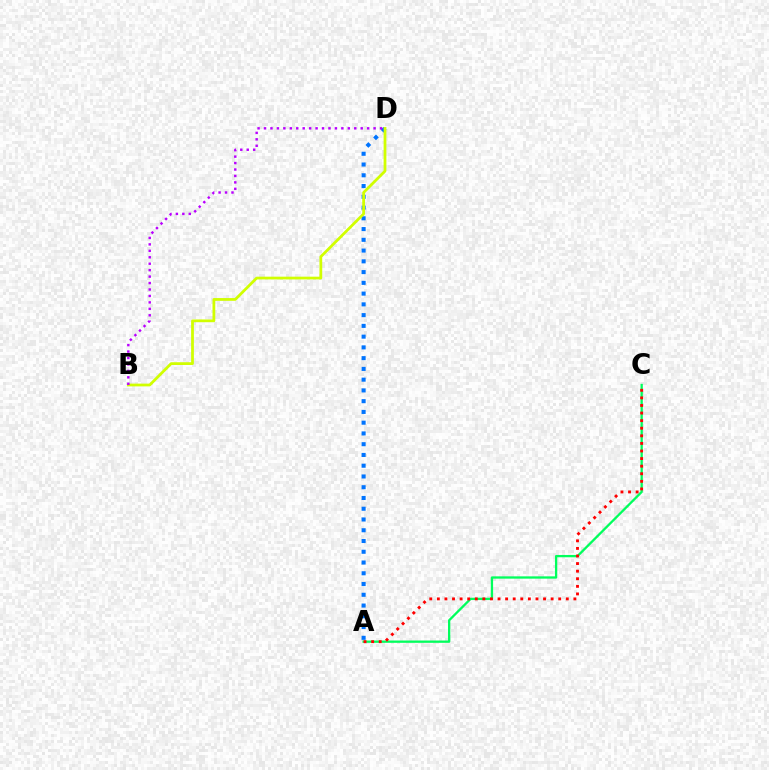{('A', 'C'): [{'color': '#00ff5c', 'line_style': 'solid', 'thickness': 1.66}, {'color': '#ff0000', 'line_style': 'dotted', 'thickness': 2.06}], ('A', 'D'): [{'color': '#0074ff', 'line_style': 'dotted', 'thickness': 2.92}], ('B', 'D'): [{'color': '#d1ff00', 'line_style': 'solid', 'thickness': 1.99}, {'color': '#b900ff', 'line_style': 'dotted', 'thickness': 1.75}]}